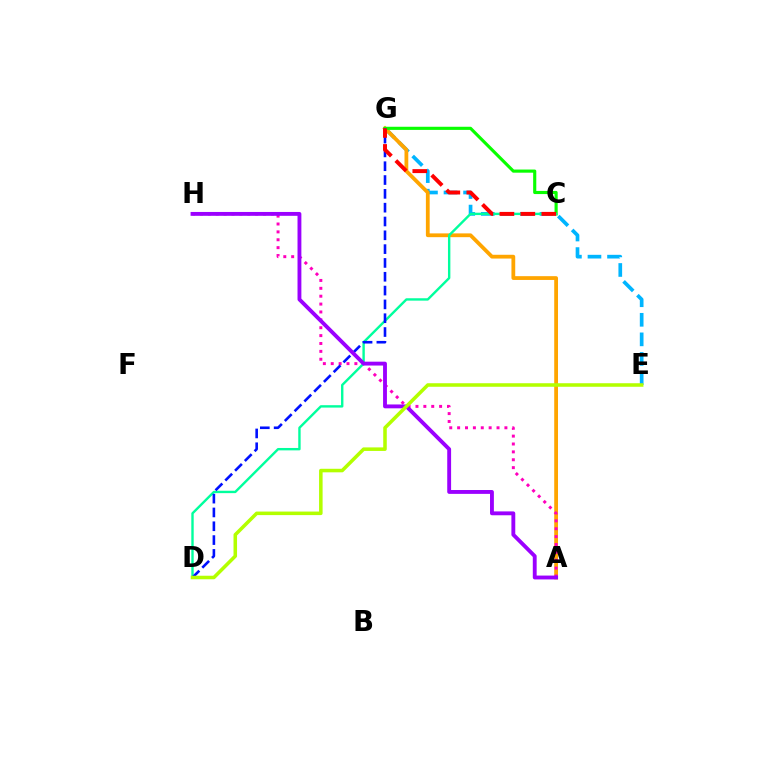{('E', 'G'): [{'color': '#00b5ff', 'line_style': 'dashed', 'thickness': 2.66}], ('A', 'G'): [{'color': '#ffa500', 'line_style': 'solid', 'thickness': 2.72}], ('C', 'G'): [{'color': '#08ff00', 'line_style': 'solid', 'thickness': 2.26}, {'color': '#ff0000', 'line_style': 'dashed', 'thickness': 2.85}], ('A', 'H'): [{'color': '#ff00bd', 'line_style': 'dotted', 'thickness': 2.14}, {'color': '#9b00ff', 'line_style': 'solid', 'thickness': 2.78}], ('C', 'D'): [{'color': '#00ff9d', 'line_style': 'solid', 'thickness': 1.72}], ('D', 'G'): [{'color': '#0010ff', 'line_style': 'dashed', 'thickness': 1.88}], ('D', 'E'): [{'color': '#b3ff00', 'line_style': 'solid', 'thickness': 2.55}]}